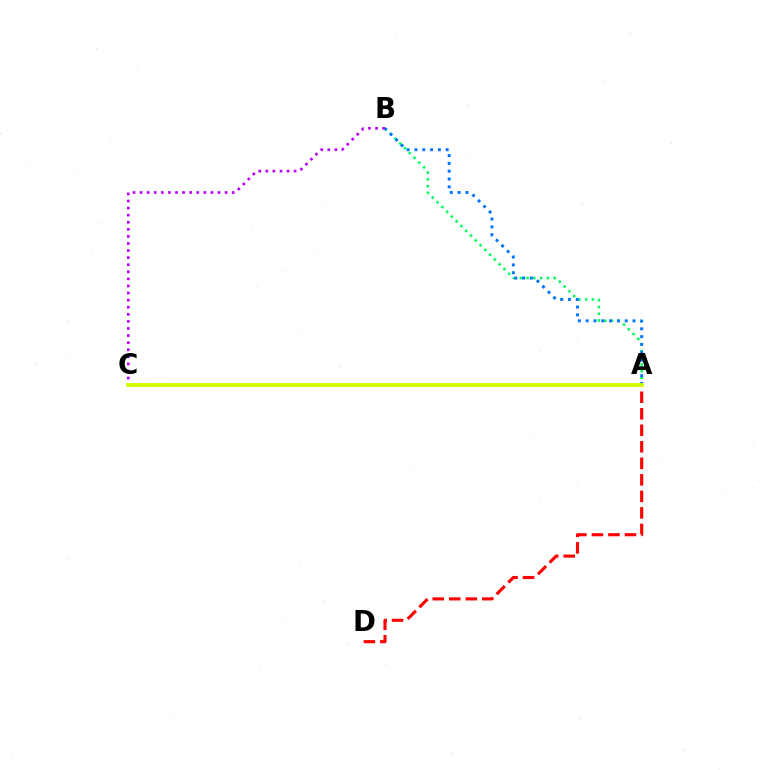{('A', 'B'): [{'color': '#00ff5c', 'line_style': 'dotted', 'thickness': 1.83}, {'color': '#0074ff', 'line_style': 'dotted', 'thickness': 2.12}], ('A', 'D'): [{'color': '#ff0000', 'line_style': 'dashed', 'thickness': 2.24}], ('B', 'C'): [{'color': '#b900ff', 'line_style': 'dotted', 'thickness': 1.92}], ('A', 'C'): [{'color': '#d1ff00', 'line_style': 'solid', 'thickness': 2.77}]}